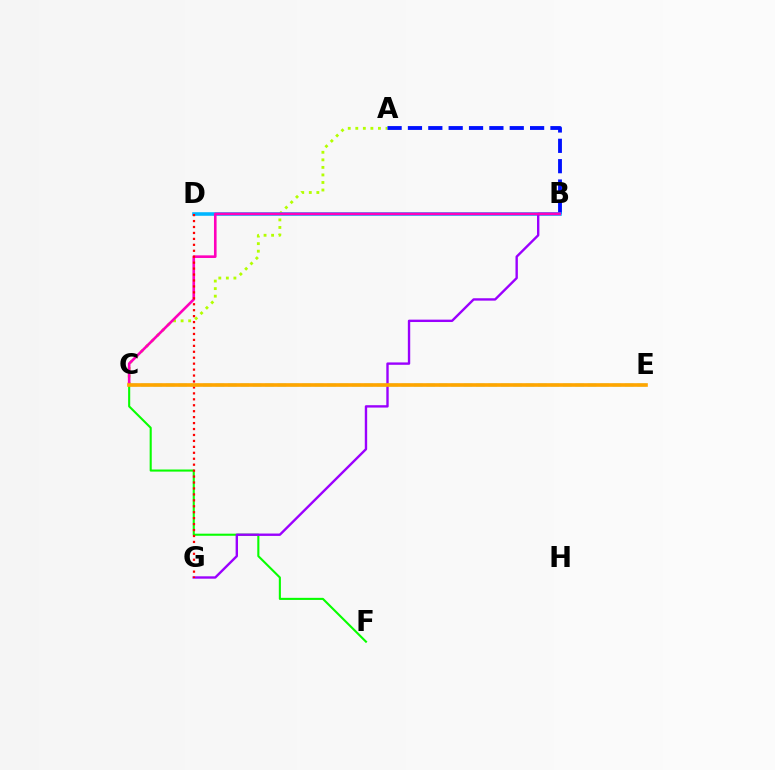{('A', 'C'): [{'color': '#b3ff00', 'line_style': 'dotted', 'thickness': 2.05}], ('C', 'E'): [{'color': '#00ff9d', 'line_style': 'dashed', 'thickness': 1.69}, {'color': '#ffa500', 'line_style': 'solid', 'thickness': 2.62}], ('A', 'B'): [{'color': '#0010ff', 'line_style': 'dashed', 'thickness': 2.77}], ('B', 'D'): [{'color': '#00b5ff', 'line_style': 'solid', 'thickness': 2.57}], ('C', 'F'): [{'color': '#08ff00', 'line_style': 'solid', 'thickness': 1.51}], ('B', 'G'): [{'color': '#9b00ff', 'line_style': 'solid', 'thickness': 1.72}], ('B', 'C'): [{'color': '#ff00bd', 'line_style': 'solid', 'thickness': 1.89}], ('D', 'G'): [{'color': '#ff0000', 'line_style': 'dotted', 'thickness': 1.61}]}